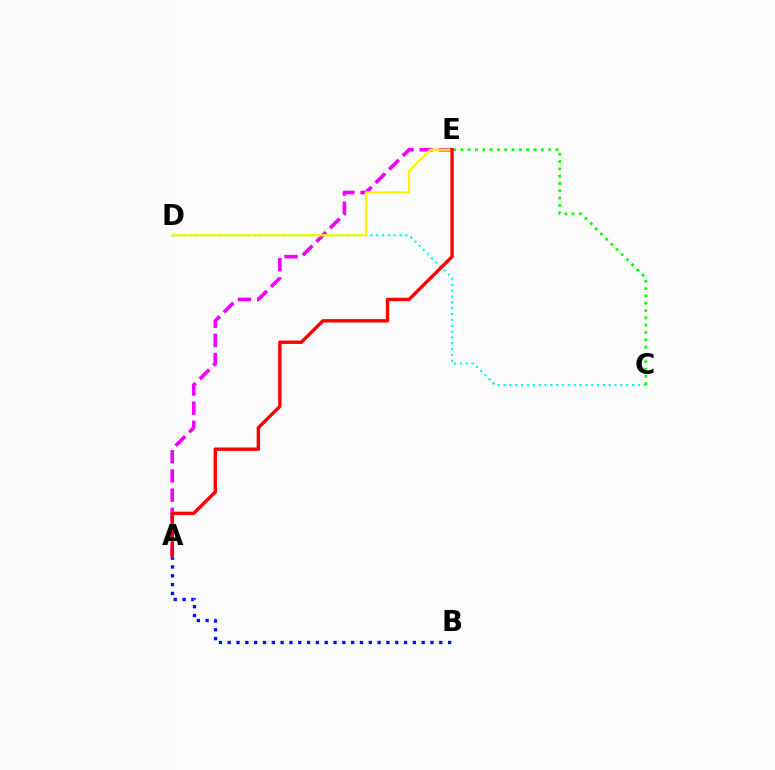{('A', 'E'): [{'color': '#ee00ff', 'line_style': 'dashed', 'thickness': 2.61}, {'color': '#ff0000', 'line_style': 'solid', 'thickness': 2.43}], ('C', 'D'): [{'color': '#00fff6', 'line_style': 'dotted', 'thickness': 1.59}], ('A', 'B'): [{'color': '#0010ff', 'line_style': 'dotted', 'thickness': 2.4}], ('D', 'E'): [{'color': '#fcf500', 'line_style': 'solid', 'thickness': 1.62}], ('C', 'E'): [{'color': '#08ff00', 'line_style': 'dotted', 'thickness': 1.99}]}